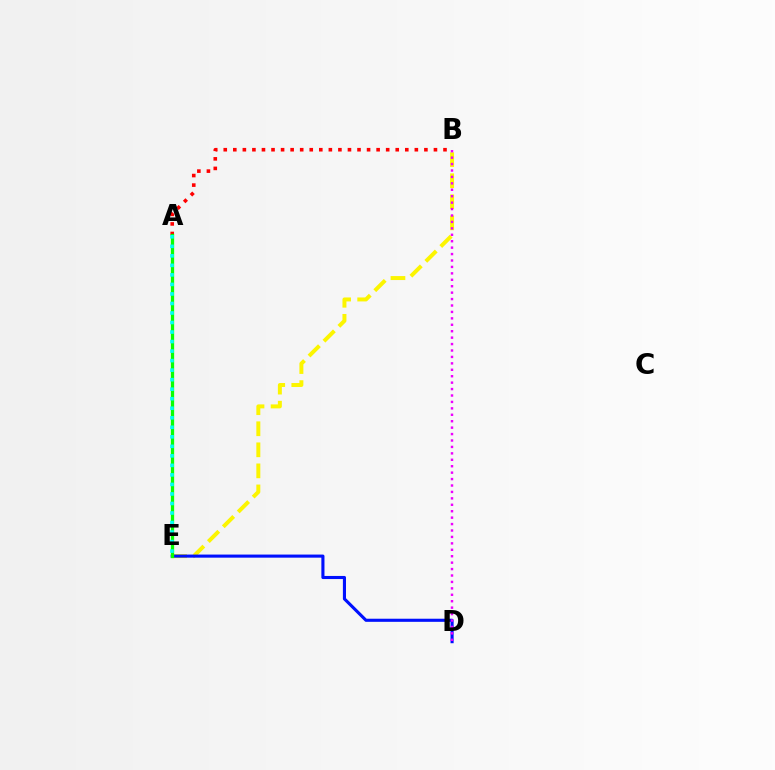{('B', 'E'): [{'color': '#fcf500', 'line_style': 'dashed', 'thickness': 2.86}], ('D', 'E'): [{'color': '#0010ff', 'line_style': 'solid', 'thickness': 2.23}], ('A', 'B'): [{'color': '#ff0000', 'line_style': 'dotted', 'thickness': 2.6}], ('B', 'D'): [{'color': '#ee00ff', 'line_style': 'dotted', 'thickness': 1.75}], ('A', 'E'): [{'color': '#08ff00', 'line_style': 'solid', 'thickness': 2.36}, {'color': '#00fff6', 'line_style': 'dotted', 'thickness': 2.59}]}